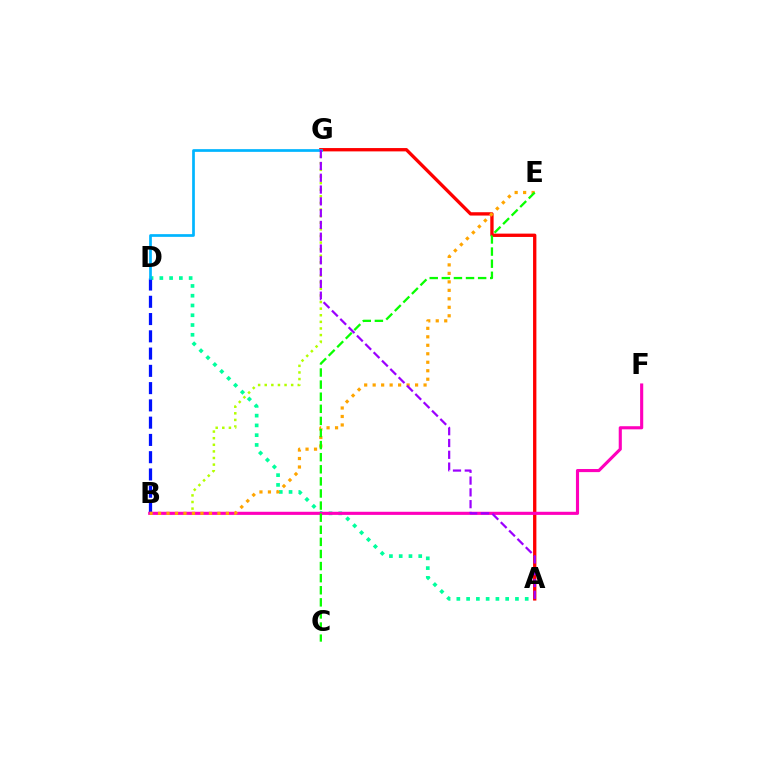{('A', 'D'): [{'color': '#00ff9d', 'line_style': 'dotted', 'thickness': 2.65}], ('B', 'G'): [{'color': '#b3ff00', 'line_style': 'dotted', 'thickness': 1.8}], ('B', 'D'): [{'color': '#0010ff', 'line_style': 'dashed', 'thickness': 2.35}], ('A', 'G'): [{'color': '#ff0000', 'line_style': 'solid', 'thickness': 2.4}, {'color': '#9b00ff', 'line_style': 'dashed', 'thickness': 1.6}], ('B', 'F'): [{'color': '#ff00bd', 'line_style': 'solid', 'thickness': 2.24}], ('B', 'E'): [{'color': '#ffa500', 'line_style': 'dotted', 'thickness': 2.3}], ('C', 'E'): [{'color': '#08ff00', 'line_style': 'dashed', 'thickness': 1.64}], ('D', 'G'): [{'color': '#00b5ff', 'line_style': 'solid', 'thickness': 1.95}]}